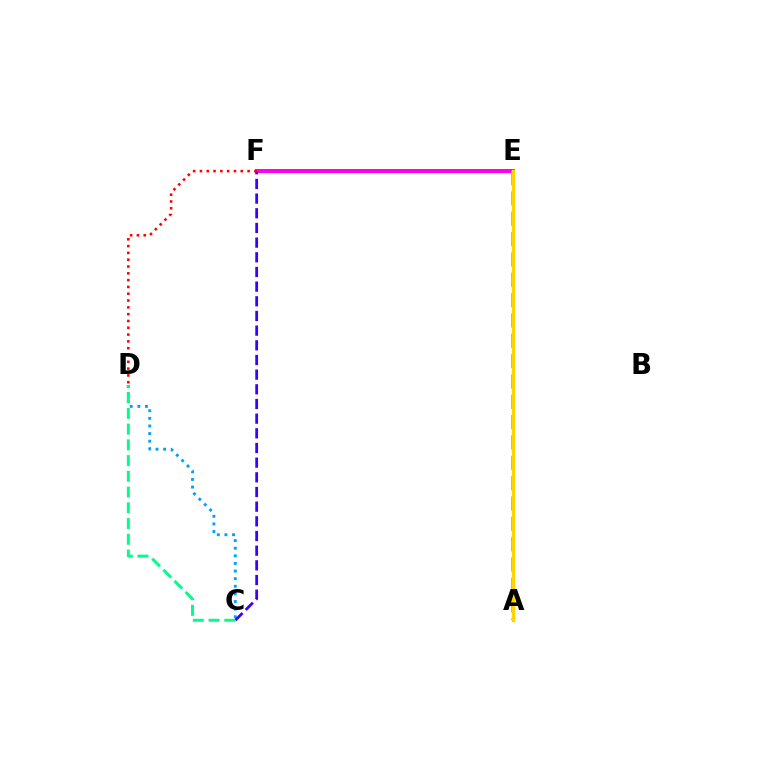{('C', 'D'): [{'color': '#009eff', 'line_style': 'dotted', 'thickness': 2.07}, {'color': '#00ff86', 'line_style': 'dashed', 'thickness': 2.14}], ('E', 'F'): [{'color': '#ff00ed', 'line_style': 'solid', 'thickness': 2.9}], ('C', 'F'): [{'color': '#3700ff', 'line_style': 'dashed', 'thickness': 1.99}], ('D', 'F'): [{'color': '#ff0000', 'line_style': 'dotted', 'thickness': 1.85}], ('A', 'E'): [{'color': '#4fff00', 'line_style': 'dashed', 'thickness': 2.76}, {'color': '#ffd500', 'line_style': 'solid', 'thickness': 2.43}]}